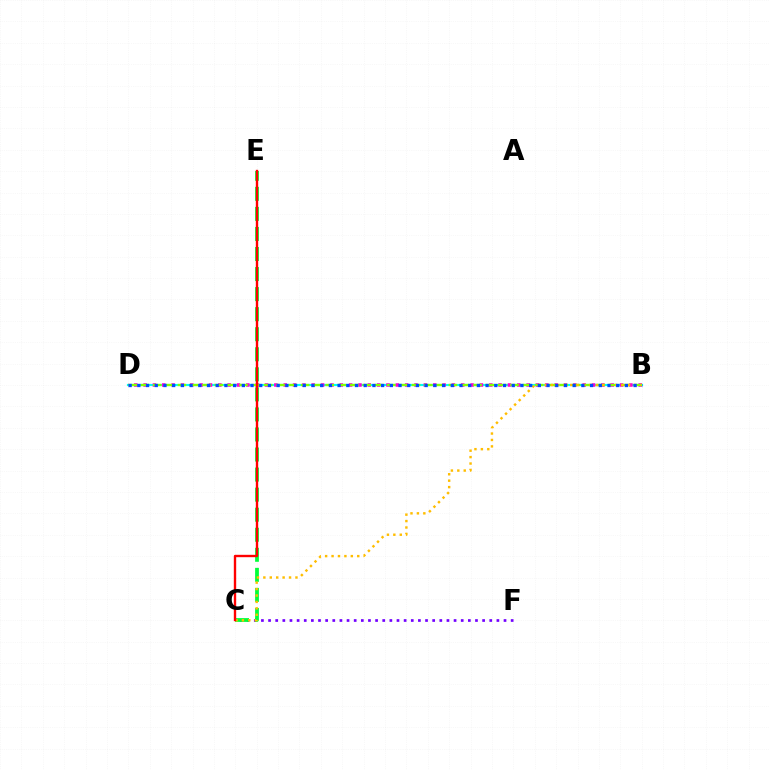{('C', 'F'): [{'color': '#7200ff', 'line_style': 'dotted', 'thickness': 1.94}], ('B', 'D'): [{'color': '#00fff6', 'line_style': 'solid', 'thickness': 1.56}, {'color': '#ff00cf', 'line_style': 'dotted', 'thickness': 2.54}, {'color': '#84ff00', 'line_style': 'dashed', 'thickness': 1.67}, {'color': '#004bff', 'line_style': 'dotted', 'thickness': 2.37}], ('C', 'E'): [{'color': '#00ff39', 'line_style': 'dashed', 'thickness': 2.72}, {'color': '#ff0000', 'line_style': 'solid', 'thickness': 1.71}], ('B', 'C'): [{'color': '#ffbd00', 'line_style': 'dotted', 'thickness': 1.74}]}